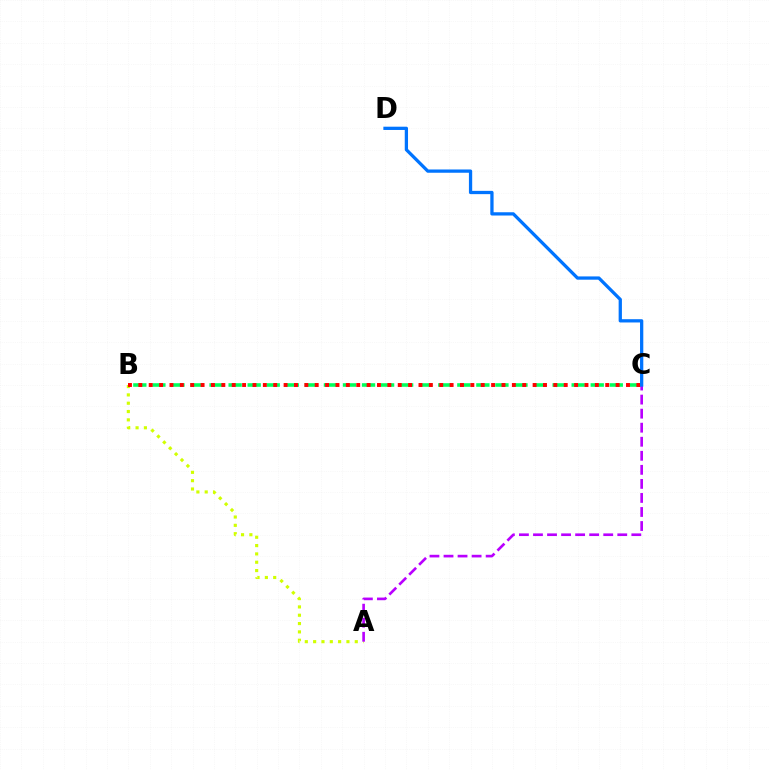{('A', 'B'): [{'color': '#d1ff00', 'line_style': 'dotted', 'thickness': 2.26}], ('B', 'C'): [{'color': '#00ff5c', 'line_style': 'dashed', 'thickness': 2.59}, {'color': '#ff0000', 'line_style': 'dotted', 'thickness': 2.82}], ('A', 'C'): [{'color': '#b900ff', 'line_style': 'dashed', 'thickness': 1.91}], ('C', 'D'): [{'color': '#0074ff', 'line_style': 'solid', 'thickness': 2.36}]}